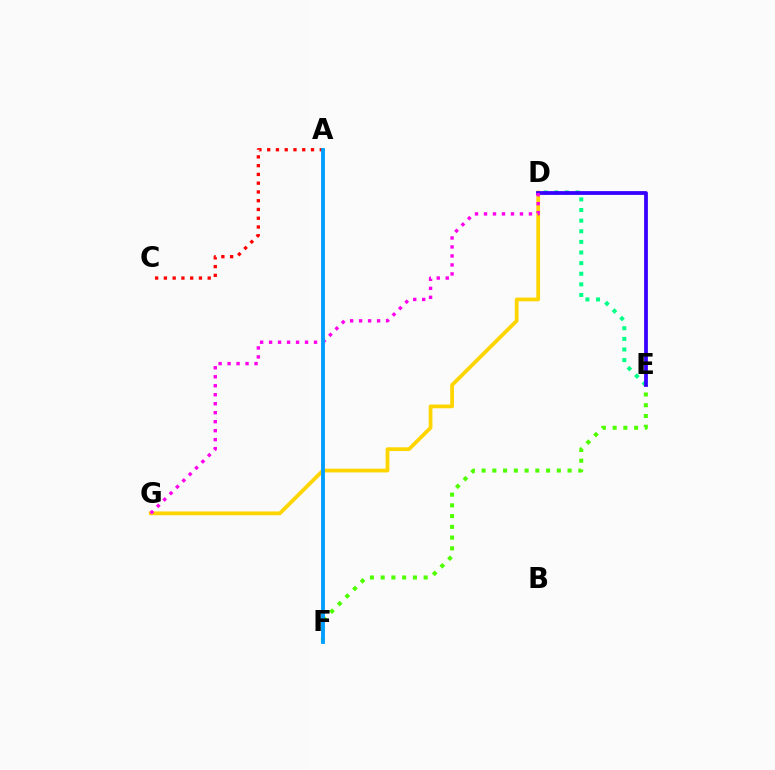{('D', 'E'): [{'color': '#00ff86', 'line_style': 'dotted', 'thickness': 2.89}, {'color': '#3700ff', 'line_style': 'solid', 'thickness': 2.73}], ('D', 'G'): [{'color': '#ffd500', 'line_style': 'solid', 'thickness': 2.71}, {'color': '#ff00ed', 'line_style': 'dotted', 'thickness': 2.44}], ('A', 'C'): [{'color': '#ff0000', 'line_style': 'dotted', 'thickness': 2.38}], ('E', 'F'): [{'color': '#4fff00', 'line_style': 'dotted', 'thickness': 2.92}], ('A', 'F'): [{'color': '#009eff', 'line_style': 'solid', 'thickness': 2.77}]}